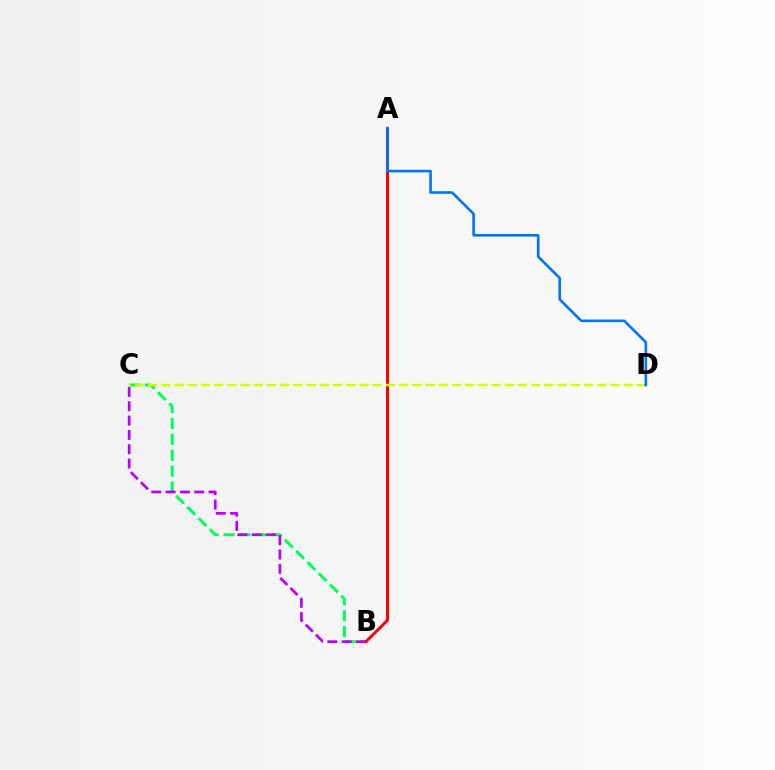{('B', 'C'): [{'color': '#00ff5c', 'line_style': 'dashed', 'thickness': 2.16}, {'color': '#b900ff', 'line_style': 'dashed', 'thickness': 1.94}], ('A', 'B'): [{'color': '#ff0000', 'line_style': 'solid', 'thickness': 2.14}], ('C', 'D'): [{'color': '#d1ff00', 'line_style': 'dashed', 'thickness': 1.79}], ('A', 'D'): [{'color': '#0074ff', 'line_style': 'solid', 'thickness': 1.88}]}